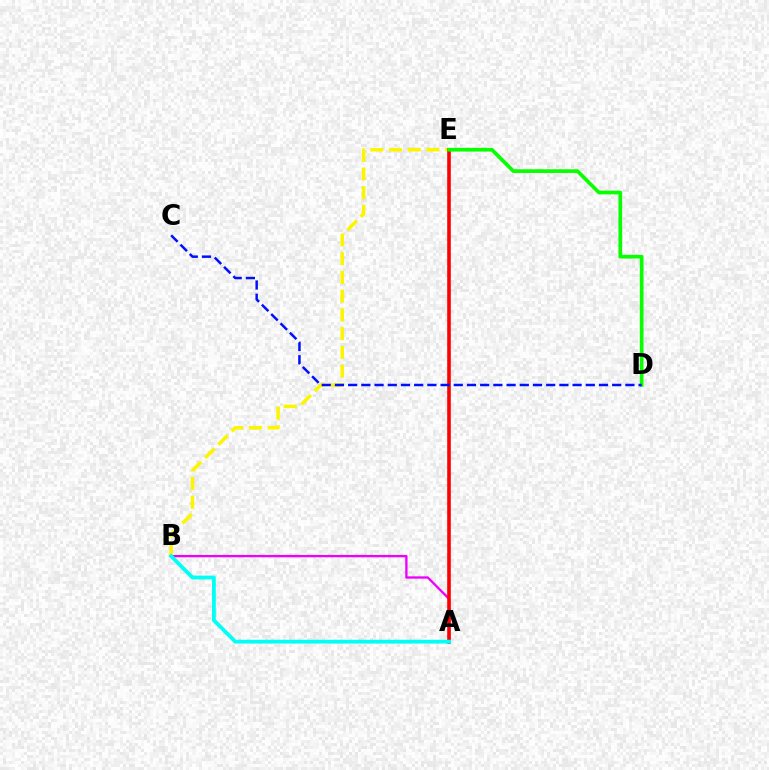{('A', 'B'): [{'color': '#ee00ff', 'line_style': 'solid', 'thickness': 1.67}, {'color': '#00fff6', 'line_style': 'solid', 'thickness': 2.73}], ('B', 'E'): [{'color': '#fcf500', 'line_style': 'dashed', 'thickness': 2.54}], ('A', 'E'): [{'color': '#ff0000', 'line_style': 'solid', 'thickness': 2.6}], ('D', 'E'): [{'color': '#08ff00', 'line_style': 'solid', 'thickness': 2.66}], ('C', 'D'): [{'color': '#0010ff', 'line_style': 'dashed', 'thickness': 1.79}]}